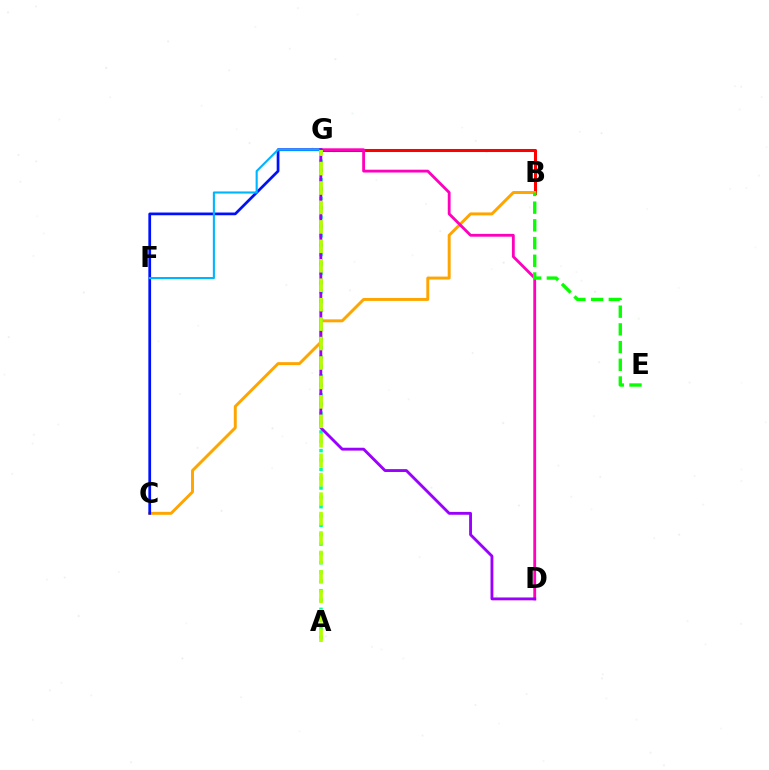{('B', 'G'): [{'color': '#ff0000', 'line_style': 'solid', 'thickness': 2.18}], ('B', 'C'): [{'color': '#ffa500', 'line_style': 'solid', 'thickness': 2.12}], ('D', 'G'): [{'color': '#ff00bd', 'line_style': 'solid', 'thickness': 2.03}, {'color': '#9b00ff', 'line_style': 'solid', 'thickness': 2.06}], ('C', 'G'): [{'color': '#0010ff', 'line_style': 'solid', 'thickness': 1.97}], ('B', 'E'): [{'color': '#08ff00', 'line_style': 'dashed', 'thickness': 2.41}], ('F', 'G'): [{'color': '#00b5ff', 'line_style': 'solid', 'thickness': 1.52}], ('A', 'G'): [{'color': '#00ff9d', 'line_style': 'dotted', 'thickness': 2.54}, {'color': '#b3ff00', 'line_style': 'dashed', 'thickness': 2.64}]}